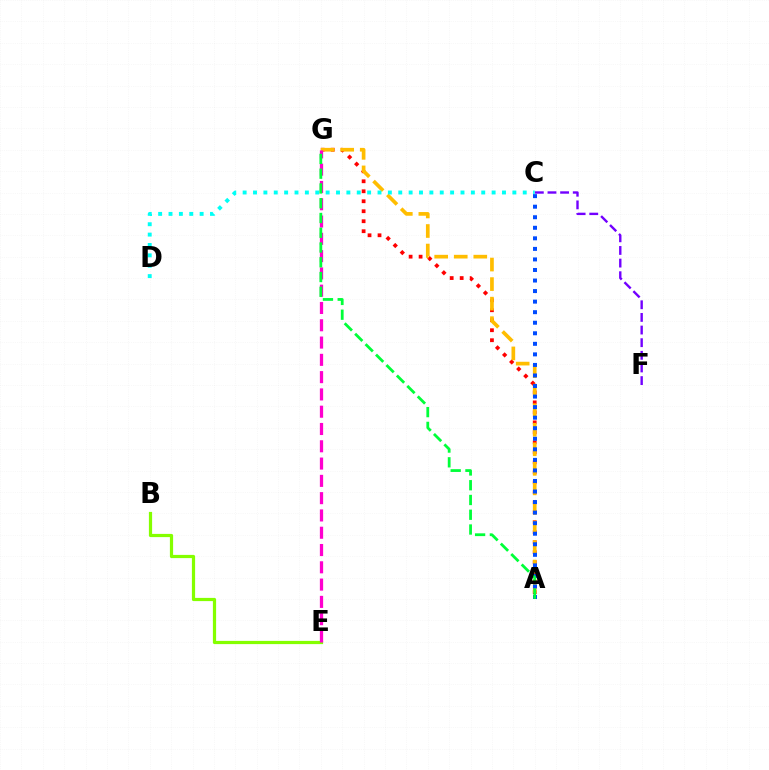{('A', 'G'): [{'color': '#ff0000', 'line_style': 'dotted', 'thickness': 2.71}, {'color': '#ffbd00', 'line_style': 'dashed', 'thickness': 2.65}, {'color': '#00ff39', 'line_style': 'dashed', 'thickness': 2.01}], ('B', 'E'): [{'color': '#84ff00', 'line_style': 'solid', 'thickness': 2.31}], ('C', 'D'): [{'color': '#00fff6', 'line_style': 'dotted', 'thickness': 2.82}], ('C', 'F'): [{'color': '#7200ff', 'line_style': 'dashed', 'thickness': 1.72}], ('A', 'C'): [{'color': '#004bff', 'line_style': 'dotted', 'thickness': 2.87}], ('E', 'G'): [{'color': '#ff00cf', 'line_style': 'dashed', 'thickness': 2.35}]}